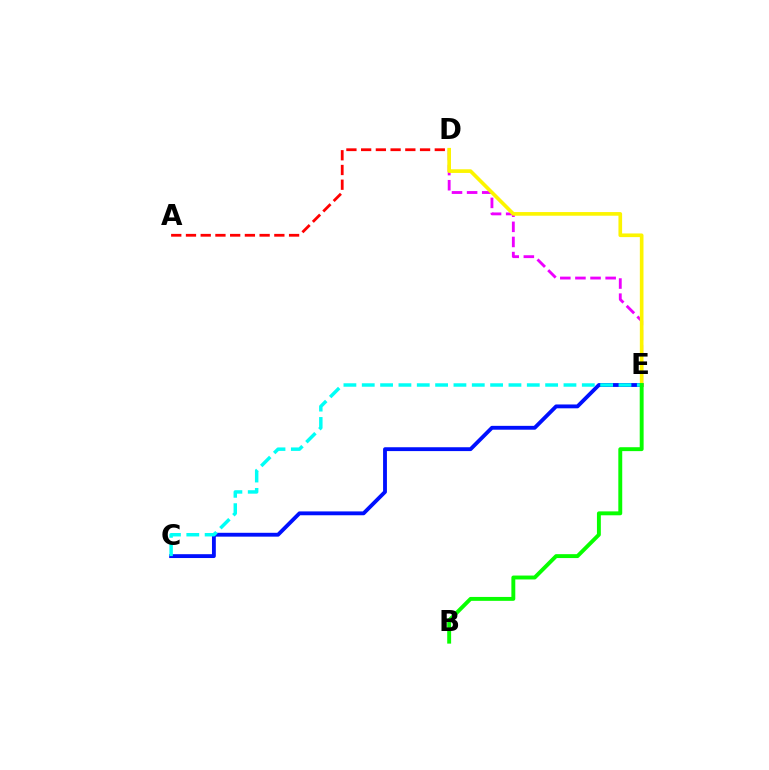{('A', 'D'): [{'color': '#ff0000', 'line_style': 'dashed', 'thickness': 2.0}], ('C', 'E'): [{'color': '#0010ff', 'line_style': 'solid', 'thickness': 2.77}, {'color': '#00fff6', 'line_style': 'dashed', 'thickness': 2.49}], ('D', 'E'): [{'color': '#ee00ff', 'line_style': 'dashed', 'thickness': 2.05}, {'color': '#fcf500', 'line_style': 'solid', 'thickness': 2.63}], ('B', 'E'): [{'color': '#08ff00', 'line_style': 'solid', 'thickness': 2.81}]}